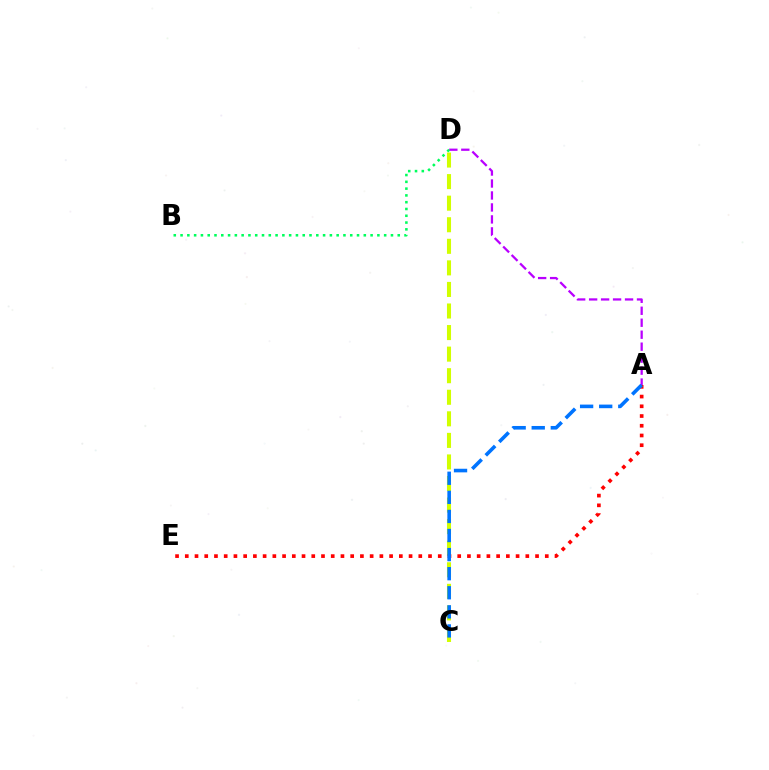{('A', 'D'): [{'color': '#b900ff', 'line_style': 'dashed', 'thickness': 1.63}], ('C', 'D'): [{'color': '#d1ff00', 'line_style': 'dashed', 'thickness': 2.93}], ('A', 'E'): [{'color': '#ff0000', 'line_style': 'dotted', 'thickness': 2.64}], ('B', 'D'): [{'color': '#00ff5c', 'line_style': 'dotted', 'thickness': 1.84}], ('A', 'C'): [{'color': '#0074ff', 'line_style': 'dashed', 'thickness': 2.59}]}